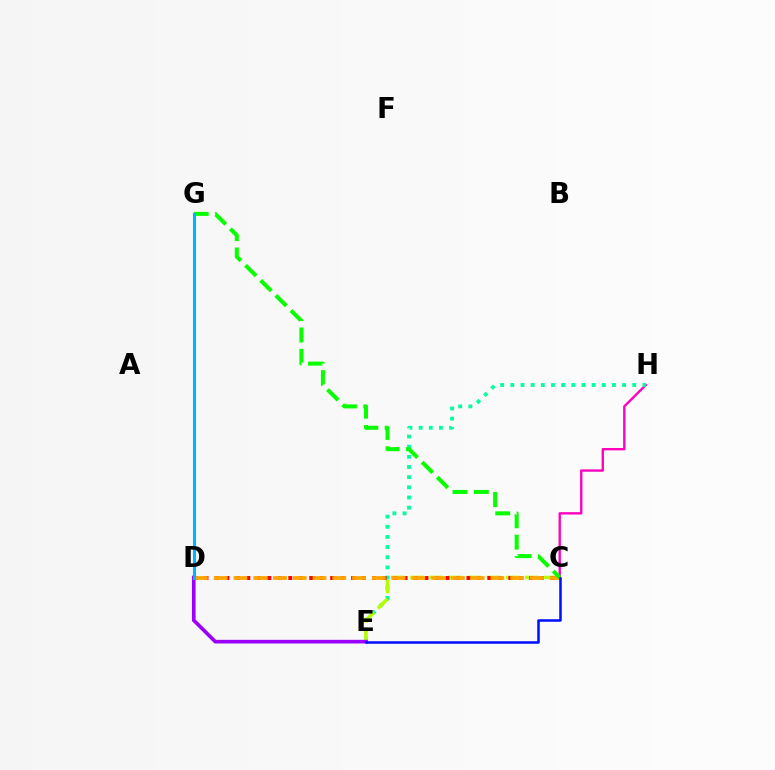{('C', 'H'): [{'color': '#ff00bd', 'line_style': 'solid', 'thickness': 1.7}], ('E', 'H'): [{'color': '#00ff9d', 'line_style': 'dotted', 'thickness': 2.76}], ('C', 'E'): [{'color': '#b3ff00', 'line_style': 'dashed', 'thickness': 2.6}, {'color': '#0010ff', 'line_style': 'solid', 'thickness': 1.82}], ('D', 'E'): [{'color': '#9b00ff', 'line_style': 'solid', 'thickness': 2.63}], ('C', 'D'): [{'color': '#ff0000', 'line_style': 'dotted', 'thickness': 2.85}, {'color': '#ffa500', 'line_style': 'dashed', 'thickness': 2.69}], ('C', 'G'): [{'color': '#08ff00', 'line_style': 'dashed', 'thickness': 2.9}], ('D', 'G'): [{'color': '#00b5ff', 'line_style': 'solid', 'thickness': 2.23}]}